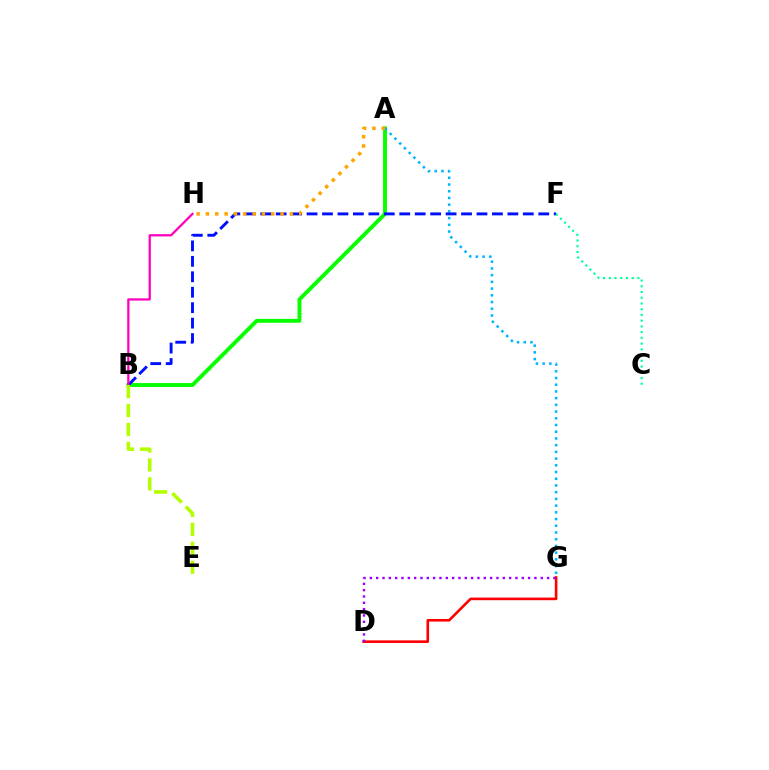{('D', 'G'): [{'color': '#ff0000', 'line_style': 'solid', 'thickness': 1.87}, {'color': '#9b00ff', 'line_style': 'dotted', 'thickness': 1.72}], ('A', 'B'): [{'color': '#08ff00', 'line_style': 'solid', 'thickness': 2.81}], ('A', 'G'): [{'color': '#00b5ff', 'line_style': 'dotted', 'thickness': 1.82}], ('B', 'F'): [{'color': '#0010ff', 'line_style': 'dashed', 'thickness': 2.1}], ('B', 'H'): [{'color': '#ff00bd', 'line_style': 'solid', 'thickness': 1.63}], ('A', 'H'): [{'color': '#ffa500', 'line_style': 'dotted', 'thickness': 2.53}], ('B', 'E'): [{'color': '#b3ff00', 'line_style': 'dashed', 'thickness': 2.57}], ('C', 'F'): [{'color': '#00ff9d', 'line_style': 'dotted', 'thickness': 1.56}]}